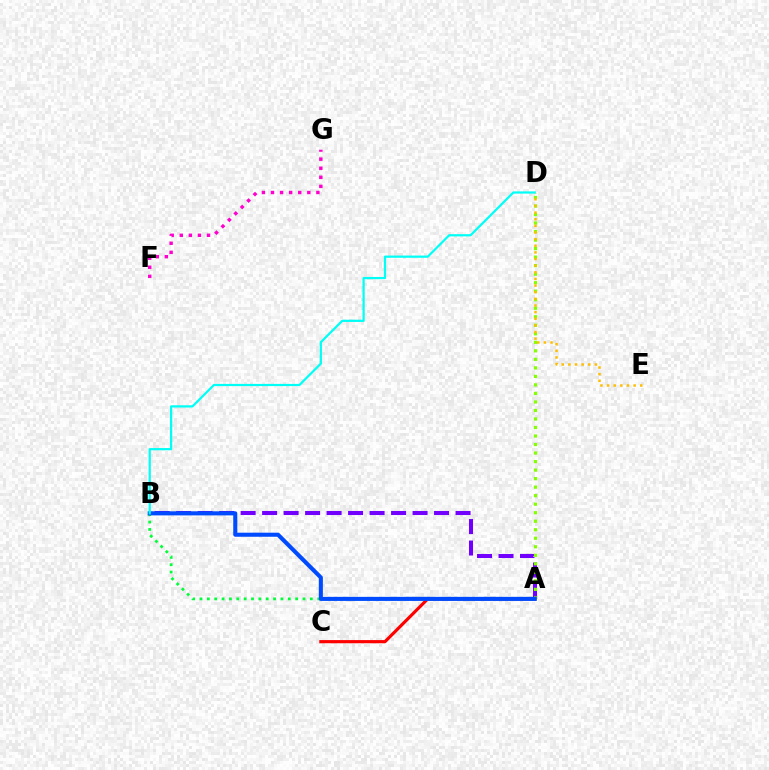{('A', 'B'): [{'color': '#7200ff', 'line_style': 'dashed', 'thickness': 2.92}, {'color': '#00ff39', 'line_style': 'dotted', 'thickness': 2.0}, {'color': '#004bff', 'line_style': 'solid', 'thickness': 2.93}], ('A', 'D'): [{'color': '#84ff00', 'line_style': 'dotted', 'thickness': 2.31}], ('A', 'C'): [{'color': '#ff0000', 'line_style': 'solid', 'thickness': 2.27}], ('F', 'G'): [{'color': '#ff00cf', 'line_style': 'dotted', 'thickness': 2.47}], ('D', 'E'): [{'color': '#ffbd00', 'line_style': 'dotted', 'thickness': 1.8}], ('B', 'D'): [{'color': '#00fff6', 'line_style': 'solid', 'thickness': 1.6}]}